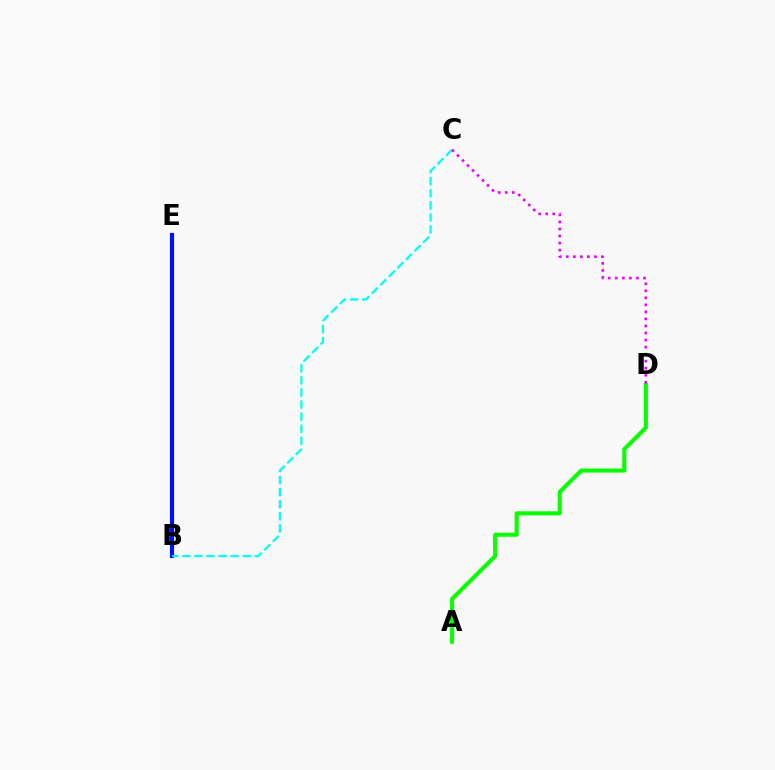{('B', 'E'): [{'color': '#fcf500', 'line_style': 'solid', 'thickness': 2.09}, {'color': '#ff0000', 'line_style': 'solid', 'thickness': 2.16}, {'color': '#0010ff', 'line_style': 'solid', 'thickness': 2.99}], ('A', 'D'): [{'color': '#08ff00', 'line_style': 'solid', 'thickness': 2.94}], ('B', 'C'): [{'color': '#00fff6', 'line_style': 'dashed', 'thickness': 1.64}], ('C', 'D'): [{'color': '#ee00ff', 'line_style': 'dotted', 'thickness': 1.91}]}